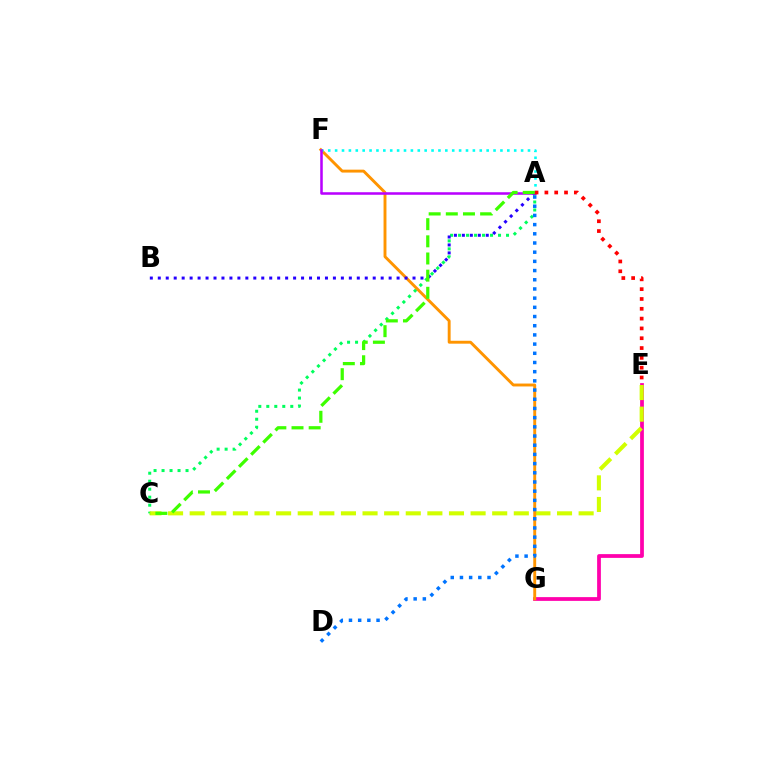{('E', 'G'): [{'color': '#ff00ac', 'line_style': 'solid', 'thickness': 2.7}], ('A', 'C'): [{'color': '#00ff5c', 'line_style': 'dotted', 'thickness': 2.17}, {'color': '#3dff00', 'line_style': 'dashed', 'thickness': 2.33}], ('C', 'E'): [{'color': '#d1ff00', 'line_style': 'dashed', 'thickness': 2.94}], ('F', 'G'): [{'color': '#ff9400', 'line_style': 'solid', 'thickness': 2.09}], ('A', 'B'): [{'color': '#2500ff', 'line_style': 'dotted', 'thickness': 2.16}], ('A', 'F'): [{'color': '#00fff6', 'line_style': 'dotted', 'thickness': 1.87}, {'color': '#b900ff', 'line_style': 'solid', 'thickness': 1.83}], ('A', 'D'): [{'color': '#0074ff', 'line_style': 'dotted', 'thickness': 2.5}], ('A', 'E'): [{'color': '#ff0000', 'line_style': 'dotted', 'thickness': 2.67}]}